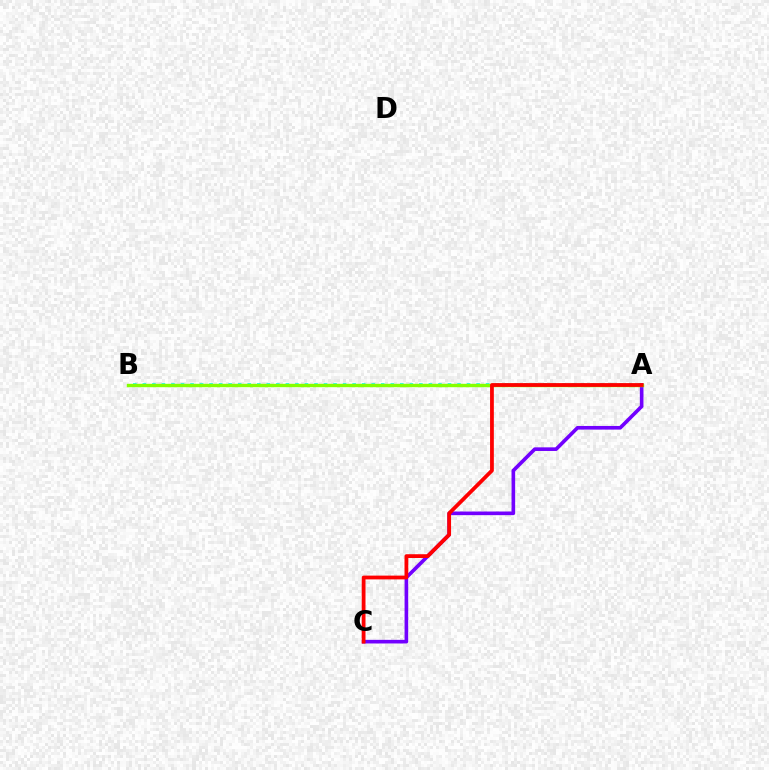{('A', 'B'): [{'color': '#00fff6', 'line_style': 'dotted', 'thickness': 2.59}, {'color': '#84ff00', 'line_style': 'solid', 'thickness': 2.45}], ('A', 'C'): [{'color': '#7200ff', 'line_style': 'solid', 'thickness': 2.62}, {'color': '#ff0000', 'line_style': 'solid', 'thickness': 2.72}]}